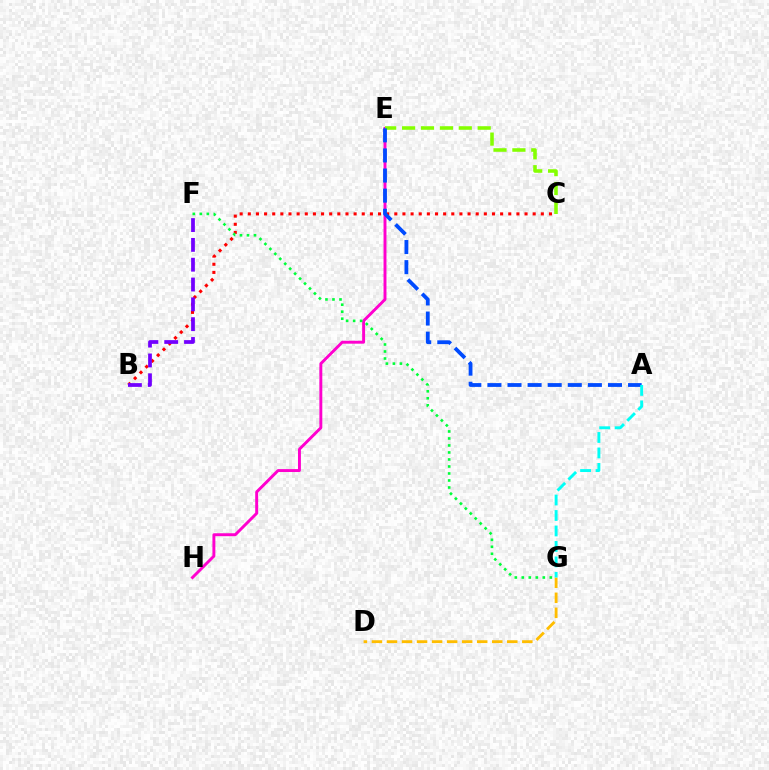{('B', 'C'): [{'color': '#ff0000', 'line_style': 'dotted', 'thickness': 2.21}], ('B', 'F'): [{'color': '#7200ff', 'line_style': 'dashed', 'thickness': 2.69}], ('E', 'H'): [{'color': '#ff00cf', 'line_style': 'solid', 'thickness': 2.11}], ('F', 'G'): [{'color': '#00ff39', 'line_style': 'dotted', 'thickness': 1.9}], ('D', 'G'): [{'color': '#ffbd00', 'line_style': 'dashed', 'thickness': 2.04}], ('C', 'E'): [{'color': '#84ff00', 'line_style': 'dashed', 'thickness': 2.57}], ('A', 'E'): [{'color': '#004bff', 'line_style': 'dashed', 'thickness': 2.73}], ('A', 'G'): [{'color': '#00fff6', 'line_style': 'dashed', 'thickness': 2.1}]}